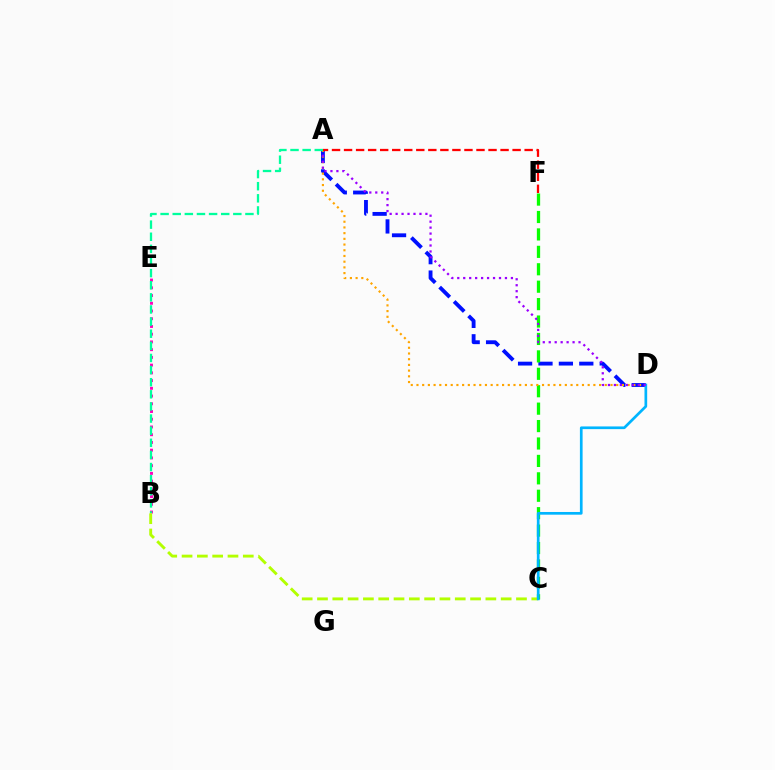{('A', 'D'): [{'color': '#0010ff', 'line_style': 'dashed', 'thickness': 2.77}, {'color': '#ffa500', 'line_style': 'dotted', 'thickness': 1.55}, {'color': '#9b00ff', 'line_style': 'dotted', 'thickness': 1.62}], ('B', 'E'): [{'color': '#ff00bd', 'line_style': 'dotted', 'thickness': 2.1}], ('C', 'F'): [{'color': '#08ff00', 'line_style': 'dashed', 'thickness': 2.37}], ('B', 'C'): [{'color': '#b3ff00', 'line_style': 'dashed', 'thickness': 2.08}], ('C', 'D'): [{'color': '#00b5ff', 'line_style': 'solid', 'thickness': 1.94}], ('A', 'F'): [{'color': '#ff0000', 'line_style': 'dashed', 'thickness': 1.64}], ('A', 'B'): [{'color': '#00ff9d', 'line_style': 'dashed', 'thickness': 1.65}]}